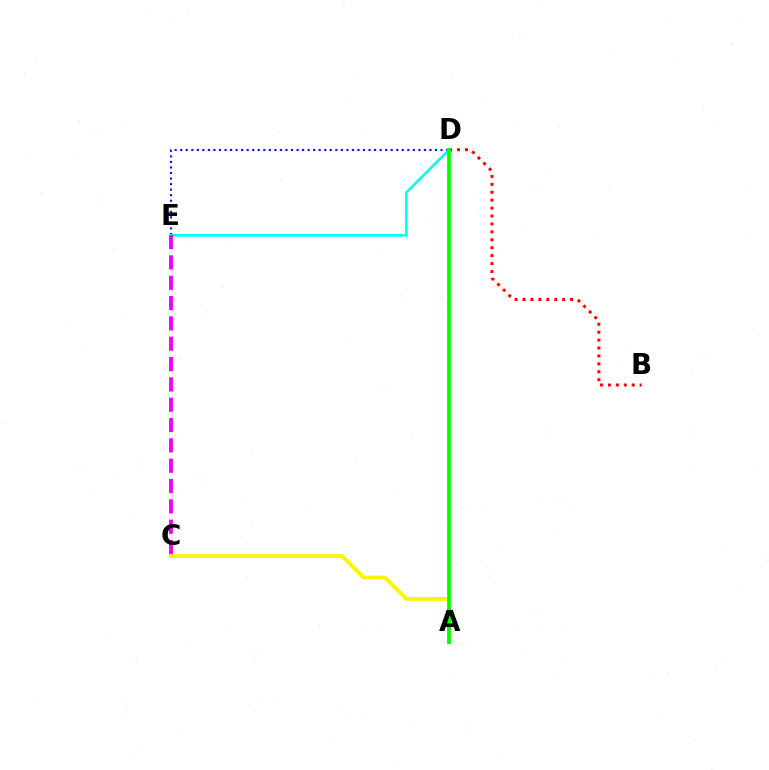{('A', 'C'): [{'color': '#fcf500', 'line_style': 'solid', 'thickness': 2.77}], ('D', 'E'): [{'color': '#0010ff', 'line_style': 'dotted', 'thickness': 1.51}, {'color': '#00fff6', 'line_style': 'solid', 'thickness': 1.89}], ('B', 'D'): [{'color': '#ff0000', 'line_style': 'dotted', 'thickness': 2.15}], ('A', 'D'): [{'color': '#08ff00', 'line_style': 'solid', 'thickness': 2.74}], ('C', 'E'): [{'color': '#ee00ff', 'line_style': 'dashed', 'thickness': 2.76}]}